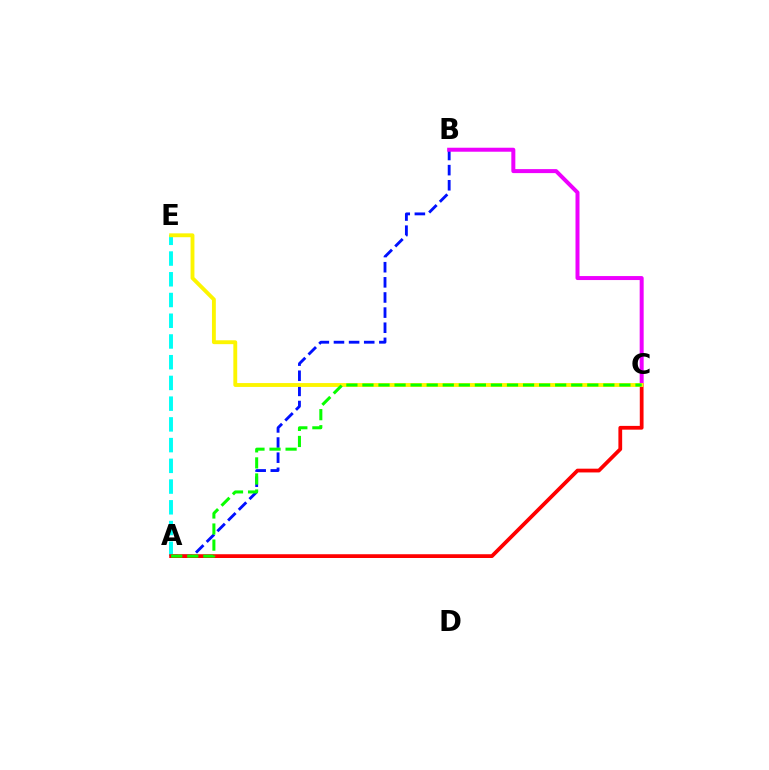{('A', 'B'): [{'color': '#0010ff', 'line_style': 'dashed', 'thickness': 2.06}], ('A', 'E'): [{'color': '#00fff6', 'line_style': 'dashed', 'thickness': 2.82}], ('A', 'C'): [{'color': '#ff0000', 'line_style': 'solid', 'thickness': 2.71}, {'color': '#08ff00', 'line_style': 'dashed', 'thickness': 2.18}], ('B', 'C'): [{'color': '#ee00ff', 'line_style': 'solid', 'thickness': 2.87}], ('C', 'E'): [{'color': '#fcf500', 'line_style': 'solid', 'thickness': 2.78}]}